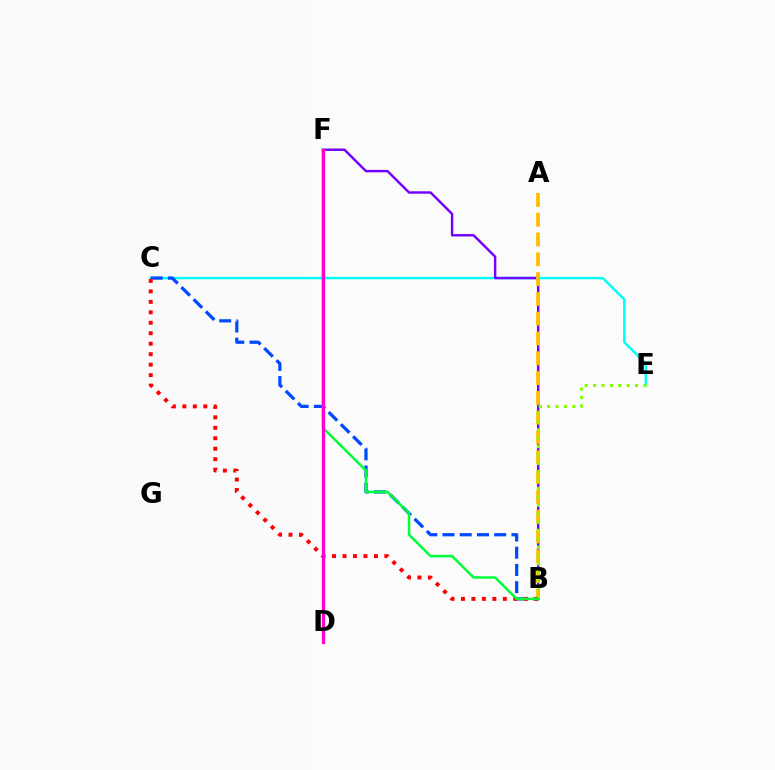{('C', 'E'): [{'color': '#00fff6', 'line_style': 'solid', 'thickness': 1.76}], ('B', 'F'): [{'color': '#7200ff', 'line_style': 'solid', 'thickness': 1.75}, {'color': '#00ff39', 'line_style': 'solid', 'thickness': 1.8}], ('A', 'B'): [{'color': '#ffbd00', 'line_style': 'dashed', 'thickness': 2.69}], ('B', 'C'): [{'color': '#004bff', 'line_style': 'dashed', 'thickness': 2.34}, {'color': '#ff0000', 'line_style': 'dotted', 'thickness': 2.84}], ('B', 'E'): [{'color': '#84ff00', 'line_style': 'dotted', 'thickness': 2.28}], ('D', 'F'): [{'color': '#ff00cf', 'line_style': 'solid', 'thickness': 2.35}]}